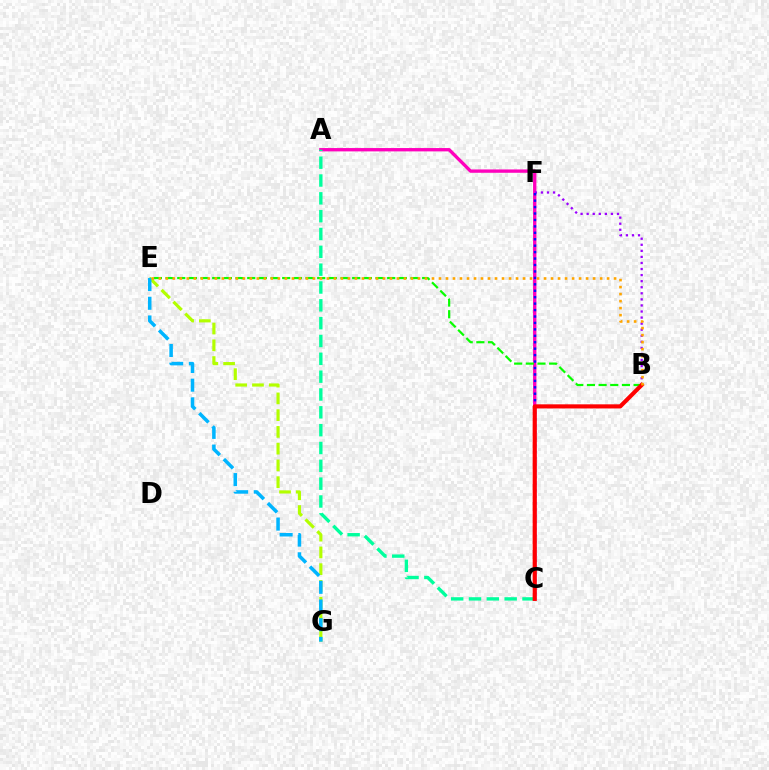{('A', 'C'): [{'color': '#ff00bd', 'line_style': 'solid', 'thickness': 2.4}, {'color': '#00ff9d', 'line_style': 'dashed', 'thickness': 2.42}], ('E', 'G'): [{'color': '#b3ff00', 'line_style': 'dashed', 'thickness': 2.28}, {'color': '#00b5ff', 'line_style': 'dashed', 'thickness': 2.54}], ('B', 'F'): [{'color': '#9b00ff', 'line_style': 'dotted', 'thickness': 1.65}], ('C', 'F'): [{'color': '#0010ff', 'line_style': 'dotted', 'thickness': 1.75}], ('B', 'E'): [{'color': '#08ff00', 'line_style': 'dashed', 'thickness': 1.58}, {'color': '#ffa500', 'line_style': 'dotted', 'thickness': 1.9}], ('B', 'C'): [{'color': '#ff0000', 'line_style': 'solid', 'thickness': 2.97}]}